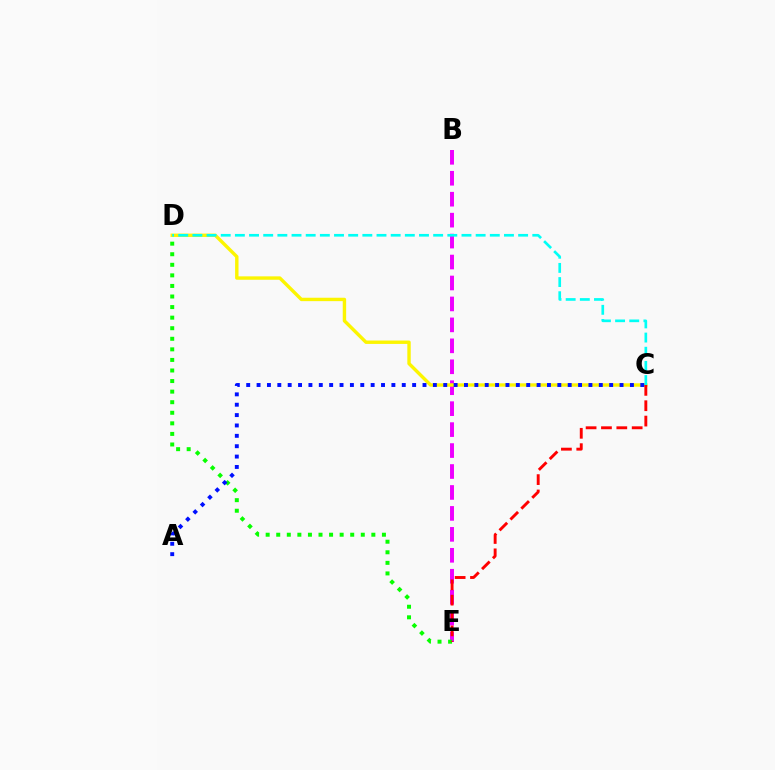{('B', 'E'): [{'color': '#ee00ff', 'line_style': 'dashed', 'thickness': 2.85}], ('C', 'D'): [{'color': '#fcf500', 'line_style': 'solid', 'thickness': 2.45}, {'color': '#00fff6', 'line_style': 'dashed', 'thickness': 1.92}], ('D', 'E'): [{'color': '#08ff00', 'line_style': 'dotted', 'thickness': 2.87}], ('C', 'E'): [{'color': '#ff0000', 'line_style': 'dashed', 'thickness': 2.09}], ('A', 'C'): [{'color': '#0010ff', 'line_style': 'dotted', 'thickness': 2.82}]}